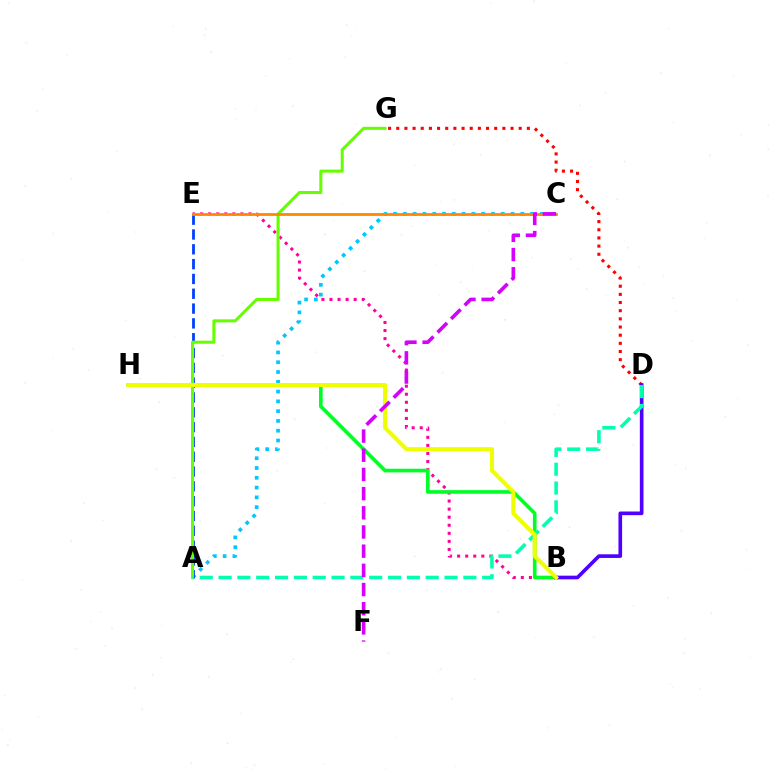{('A', 'C'): [{'color': '#00c7ff', 'line_style': 'dotted', 'thickness': 2.66}], ('A', 'E'): [{'color': '#003fff', 'line_style': 'dashed', 'thickness': 2.01}], ('B', 'E'): [{'color': '#ff00a0', 'line_style': 'dotted', 'thickness': 2.19}], ('D', 'G'): [{'color': '#ff0000', 'line_style': 'dotted', 'thickness': 2.22}], ('B', 'H'): [{'color': '#00ff27', 'line_style': 'solid', 'thickness': 2.62}, {'color': '#eeff00', 'line_style': 'solid', 'thickness': 2.92}], ('A', 'G'): [{'color': '#66ff00', 'line_style': 'solid', 'thickness': 2.19}], ('B', 'D'): [{'color': '#4f00ff', 'line_style': 'solid', 'thickness': 2.63}], ('C', 'E'): [{'color': '#ff8800', 'line_style': 'solid', 'thickness': 2.01}], ('A', 'D'): [{'color': '#00ffaf', 'line_style': 'dashed', 'thickness': 2.56}], ('C', 'F'): [{'color': '#d600ff', 'line_style': 'dashed', 'thickness': 2.61}]}